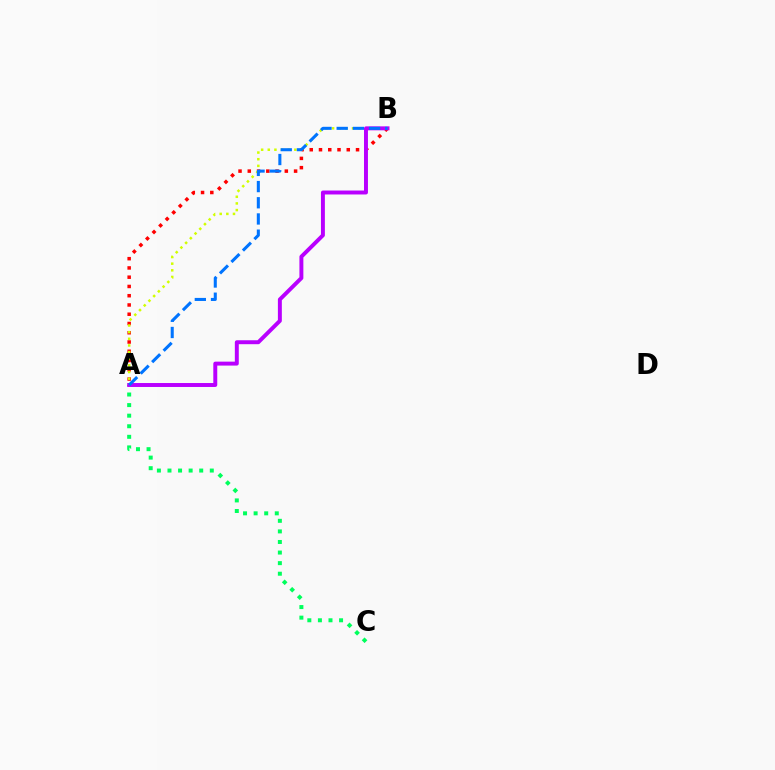{('A', 'B'): [{'color': '#ff0000', 'line_style': 'dotted', 'thickness': 2.52}, {'color': '#d1ff00', 'line_style': 'dotted', 'thickness': 1.81}, {'color': '#b900ff', 'line_style': 'solid', 'thickness': 2.84}, {'color': '#0074ff', 'line_style': 'dashed', 'thickness': 2.2}], ('A', 'C'): [{'color': '#00ff5c', 'line_style': 'dotted', 'thickness': 2.87}]}